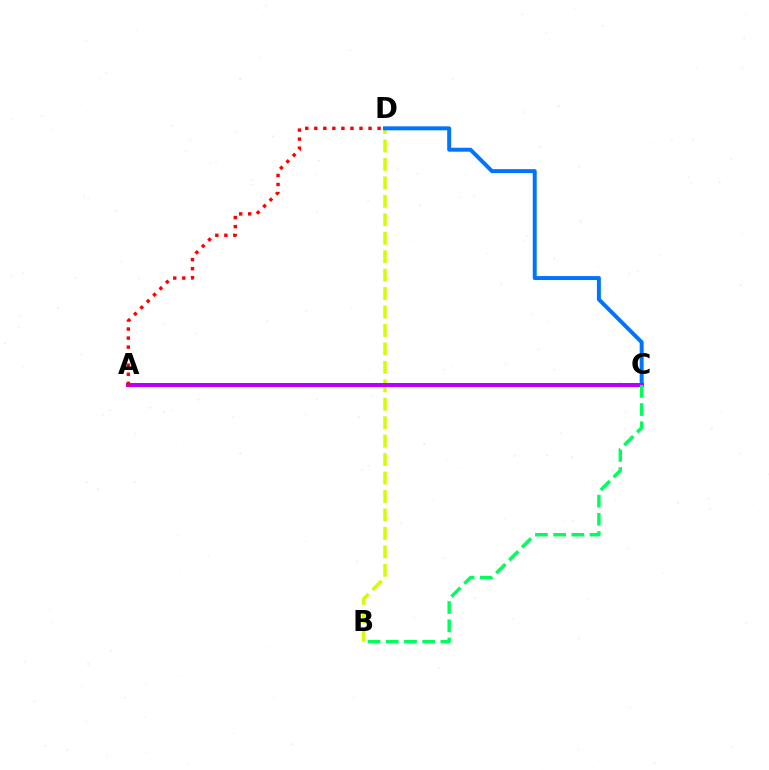{('B', 'D'): [{'color': '#d1ff00', 'line_style': 'dashed', 'thickness': 2.51}], ('C', 'D'): [{'color': '#0074ff', 'line_style': 'solid', 'thickness': 2.85}], ('A', 'C'): [{'color': '#b900ff', 'line_style': 'solid', 'thickness': 2.9}], ('A', 'D'): [{'color': '#ff0000', 'line_style': 'dotted', 'thickness': 2.46}], ('B', 'C'): [{'color': '#00ff5c', 'line_style': 'dashed', 'thickness': 2.47}]}